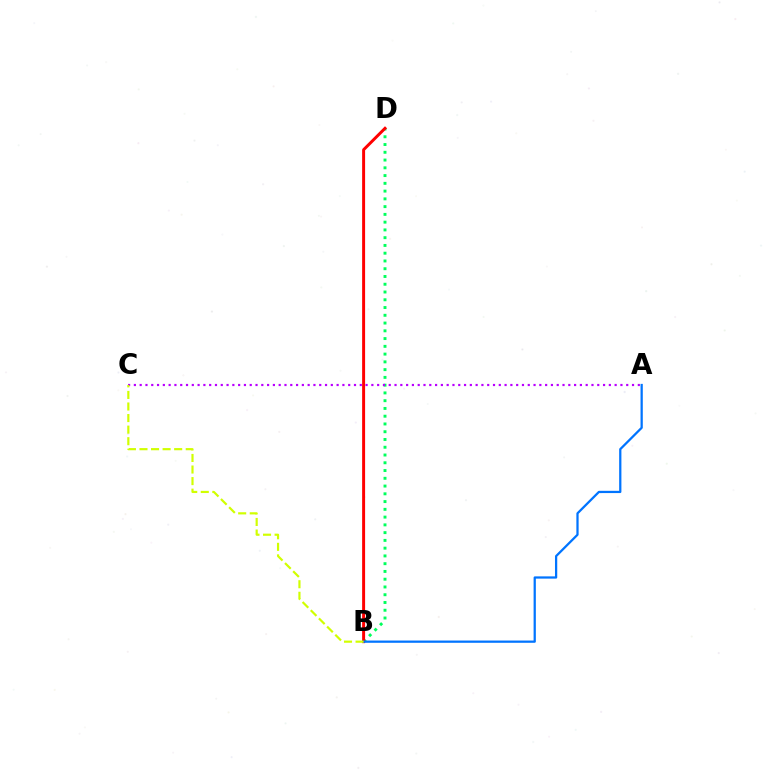{('B', 'D'): [{'color': '#00ff5c', 'line_style': 'dotted', 'thickness': 2.11}, {'color': '#ff0000', 'line_style': 'solid', 'thickness': 2.13}], ('A', 'B'): [{'color': '#0074ff', 'line_style': 'solid', 'thickness': 1.62}], ('A', 'C'): [{'color': '#b900ff', 'line_style': 'dotted', 'thickness': 1.57}], ('B', 'C'): [{'color': '#d1ff00', 'line_style': 'dashed', 'thickness': 1.57}]}